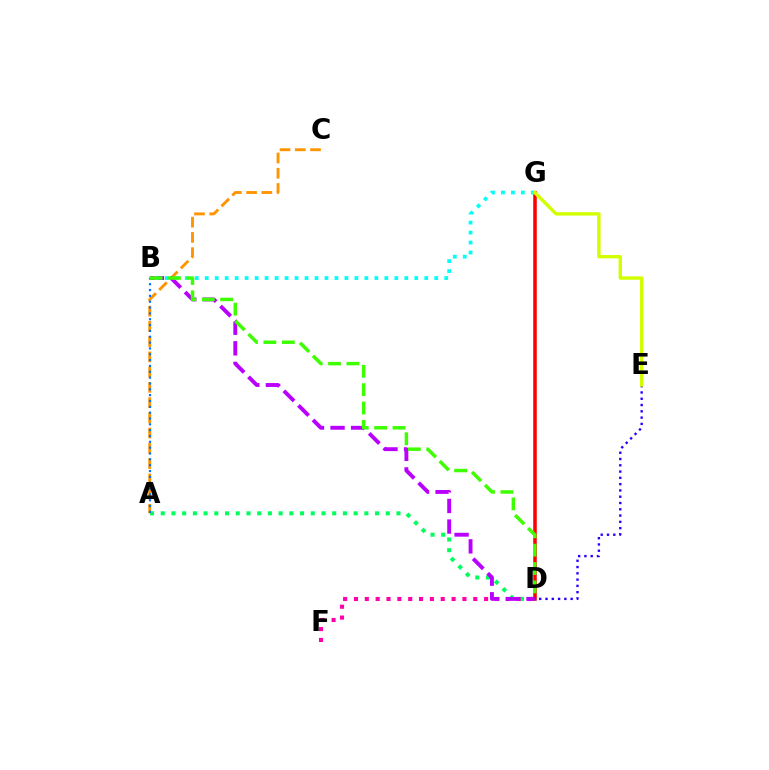{('A', 'D'): [{'color': '#00ff5c', 'line_style': 'dotted', 'thickness': 2.91}], ('D', 'G'): [{'color': '#ff0000', 'line_style': 'solid', 'thickness': 2.55}], ('A', 'C'): [{'color': '#ff9400', 'line_style': 'dashed', 'thickness': 2.07}], ('D', 'F'): [{'color': '#ff00ac', 'line_style': 'dotted', 'thickness': 2.95}], ('B', 'D'): [{'color': '#b900ff', 'line_style': 'dashed', 'thickness': 2.8}, {'color': '#3dff00', 'line_style': 'dashed', 'thickness': 2.5}], ('B', 'G'): [{'color': '#00fff6', 'line_style': 'dotted', 'thickness': 2.71}], ('D', 'E'): [{'color': '#2500ff', 'line_style': 'dotted', 'thickness': 1.71}], ('A', 'B'): [{'color': '#0074ff', 'line_style': 'dotted', 'thickness': 1.59}], ('E', 'G'): [{'color': '#d1ff00', 'line_style': 'solid', 'thickness': 2.44}]}